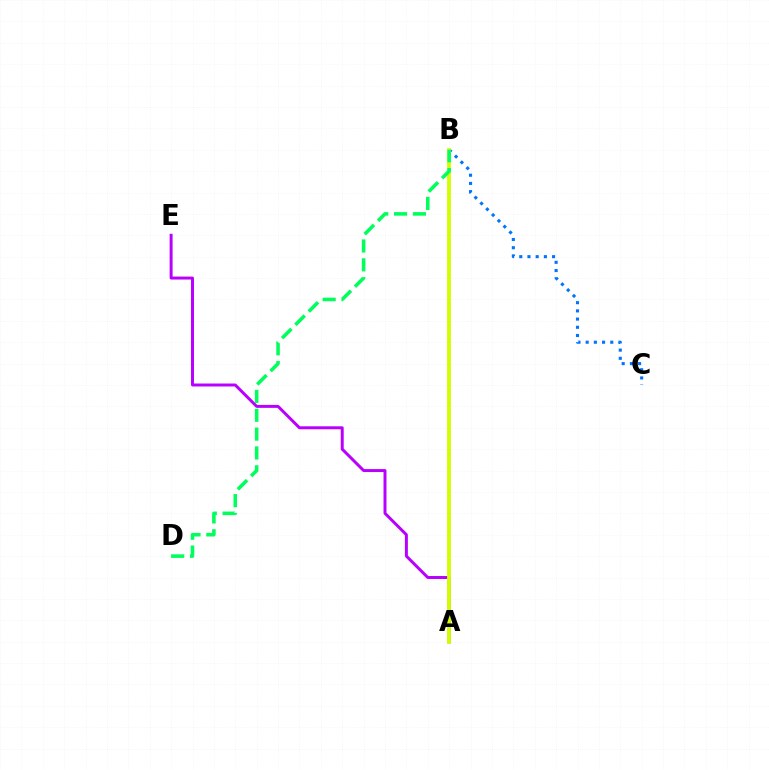{('A', 'B'): [{'color': '#ff0000', 'line_style': 'dotted', 'thickness': 1.57}, {'color': '#d1ff00', 'line_style': 'solid', 'thickness': 2.74}], ('A', 'E'): [{'color': '#b900ff', 'line_style': 'solid', 'thickness': 2.14}], ('B', 'C'): [{'color': '#0074ff', 'line_style': 'dotted', 'thickness': 2.23}], ('B', 'D'): [{'color': '#00ff5c', 'line_style': 'dashed', 'thickness': 2.56}]}